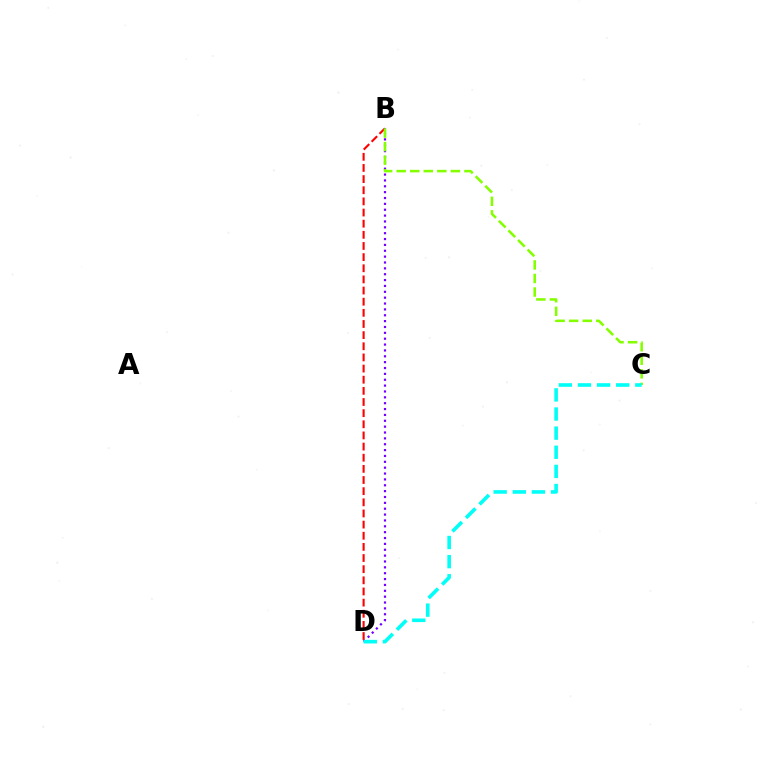{('B', 'D'): [{'color': '#ff0000', 'line_style': 'dashed', 'thickness': 1.51}, {'color': '#7200ff', 'line_style': 'dotted', 'thickness': 1.59}], ('B', 'C'): [{'color': '#84ff00', 'line_style': 'dashed', 'thickness': 1.84}], ('C', 'D'): [{'color': '#00fff6', 'line_style': 'dashed', 'thickness': 2.6}]}